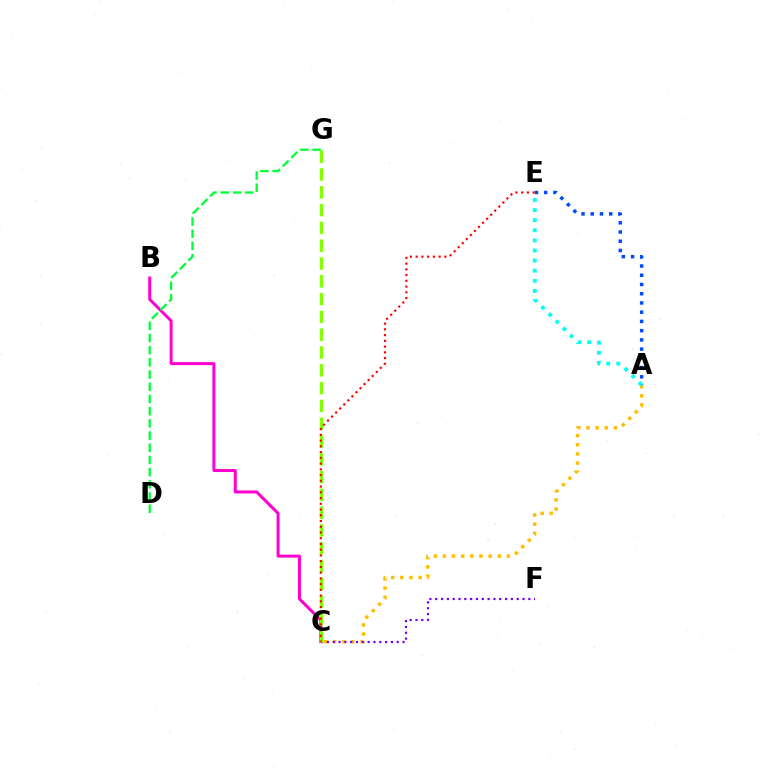{('A', 'C'): [{'color': '#ffbd00', 'line_style': 'dotted', 'thickness': 2.48}], ('A', 'E'): [{'color': '#004bff', 'line_style': 'dotted', 'thickness': 2.51}, {'color': '#00fff6', 'line_style': 'dotted', 'thickness': 2.74}], ('C', 'F'): [{'color': '#7200ff', 'line_style': 'dotted', 'thickness': 1.58}], ('B', 'C'): [{'color': '#ff00cf', 'line_style': 'solid', 'thickness': 2.15}], ('C', 'G'): [{'color': '#84ff00', 'line_style': 'dashed', 'thickness': 2.42}], ('C', 'E'): [{'color': '#ff0000', 'line_style': 'dotted', 'thickness': 1.56}], ('D', 'G'): [{'color': '#00ff39', 'line_style': 'dashed', 'thickness': 1.66}]}